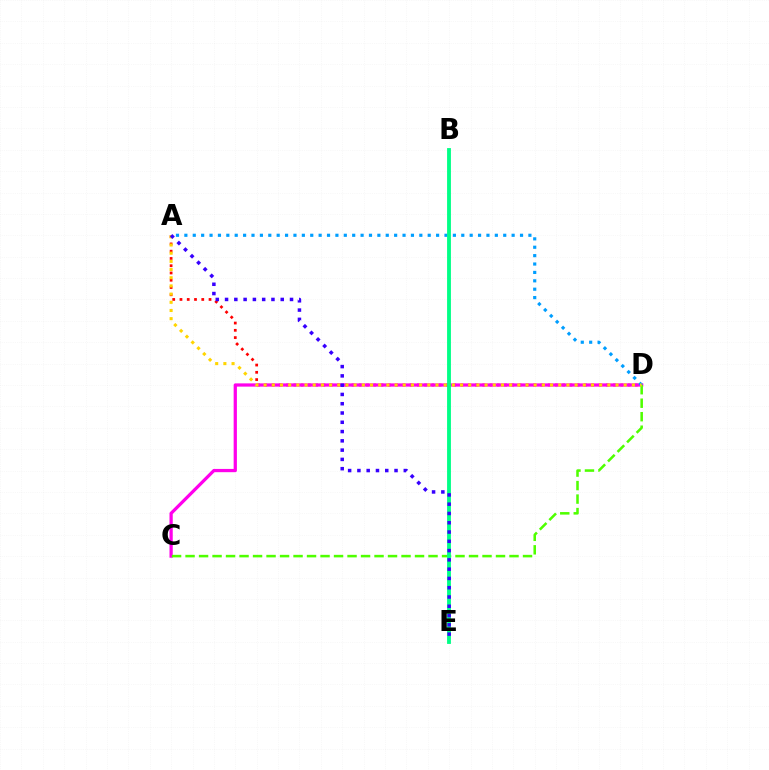{('A', 'D'): [{'color': '#ff0000', 'line_style': 'dotted', 'thickness': 1.97}, {'color': '#009eff', 'line_style': 'dotted', 'thickness': 2.28}, {'color': '#ffd500', 'line_style': 'dotted', 'thickness': 2.22}], ('C', 'D'): [{'color': '#ff00ed', 'line_style': 'solid', 'thickness': 2.34}, {'color': '#4fff00', 'line_style': 'dashed', 'thickness': 1.83}], ('B', 'E'): [{'color': '#00ff86', 'line_style': 'solid', 'thickness': 2.76}], ('A', 'E'): [{'color': '#3700ff', 'line_style': 'dotted', 'thickness': 2.52}]}